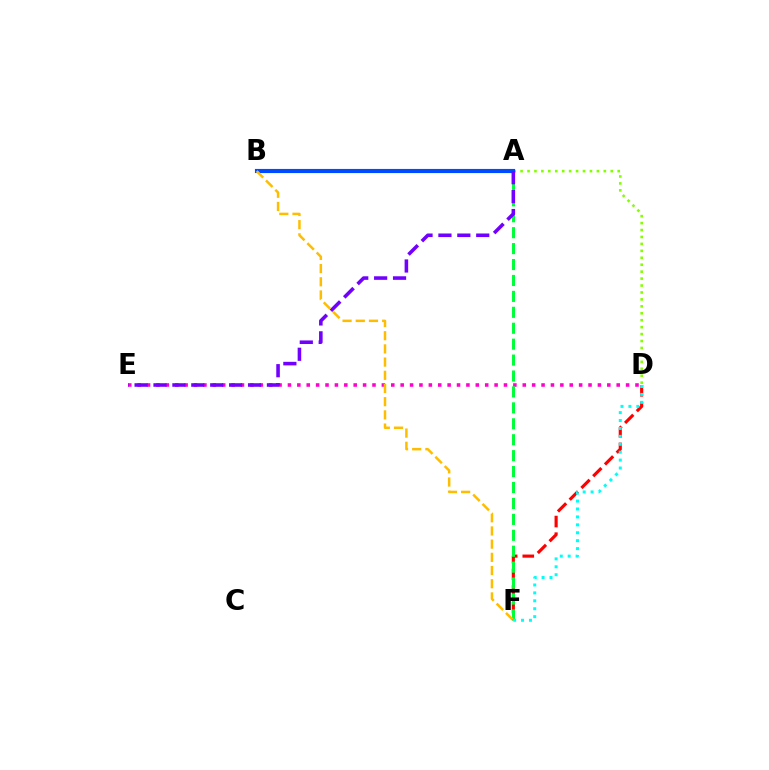{('A', 'D'): [{'color': '#84ff00', 'line_style': 'dotted', 'thickness': 1.88}], ('D', 'E'): [{'color': '#ff00cf', 'line_style': 'dotted', 'thickness': 2.55}], ('D', 'F'): [{'color': '#ff0000', 'line_style': 'dashed', 'thickness': 2.26}, {'color': '#00fff6', 'line_style': 'dotted', 'thickness': 2.15}], ('A', 'F'): [{'color': '#00ff39', 'line_style': 'dashed', 'thickness': 2.16}], ('A', 'B'): [{'color': '#004bff', 'line_style': 'solid', 'thickness': 2.98}], ('A', 'E'): [{'color': '#7200ff', 'line_style': 'dashed', 'thickness': 2.57}], ('B', 'F'): [{'color': '#ffbd00', 'line_style': 'dashed', 'thickness': 1.79}]}